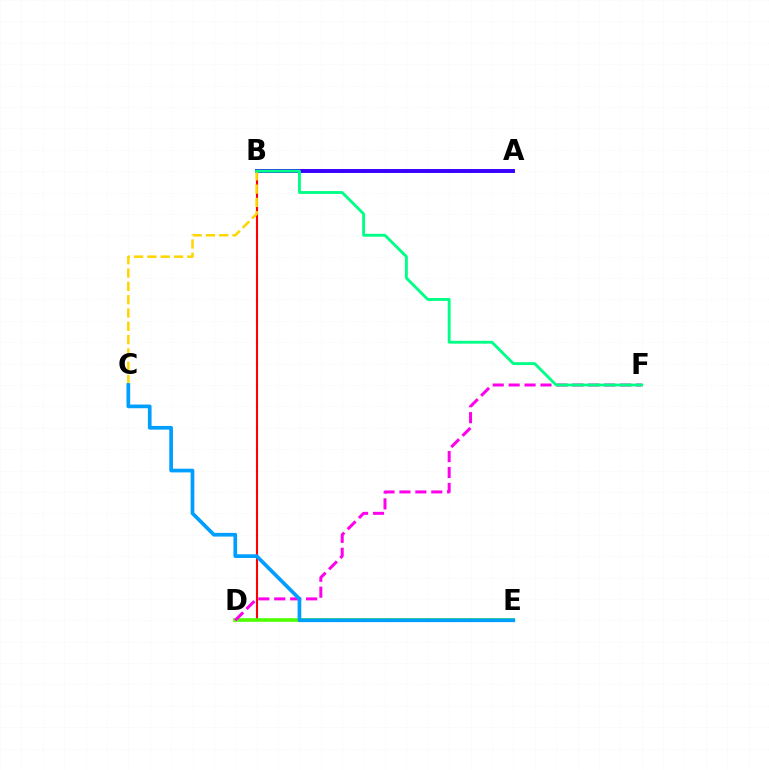{('A', 'B'): [{'color': '#3700ff', 'line_style': 'solid', 'thickness': 2.82}], ('B', 'D'): [{'color': '#ff0000', 'line_style': 'solid', 'thickness': 1.52}], ('D', 'E'): [{'color': '#4fff00', 'line_style': 'solid', 'thickness': 2.62}], ('D', 'F'): [{'color': '#ff00ed', 'line_style': 'dashed', 'thickness': 2.16}], ('B', 'C'): [{'color': '#ffd500', 'line_style': 'dashed', 'thickness': 1.81}], ('C', 'E'): [{'color': '#009eff', 'line_style': 'solid', 'thickness': 2.66}], ('B', 'F'): [{'color': '#00ff86', 'line_style': 'solid', 'thickness': 2.07}]}